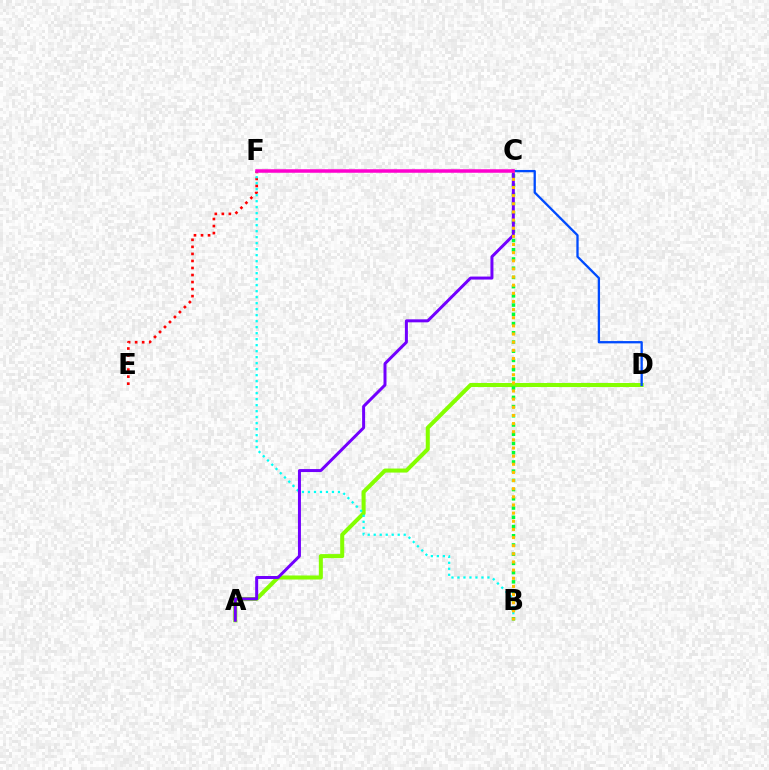{('A', 'D'): [{'color': '#84ff00', 'line_style': 'solid', 'thickness': 2.9}], ('B', 'C'): [{'color': '#00ff39', 'line_style': 'dotted', 'thickness': 2.51}, {'color': '#ffbd00', 'line_style': 'dotted', 'thickness': 2.21}], ('C', 'D'): [{'color': '#004bff', 'line_style': 'solid', 'thickness': 1.66}], ('E', 'F'): [{'color': '#ff0000', 'line_style': 'dotted', 'thickness': 1.91}], ('B', 'F'): [{'color': '#00fff6', 'line_style': 'dotted', 'thickness': 1.63}], ('A', 'C'): [{'color': '#7200ff', 'line_style': 'solid', 'thickness': 2.15}], ('C', 'F'): [{'color': '#ff00cf', 'line_style': 'solid', 'thickness': 2.52}]}